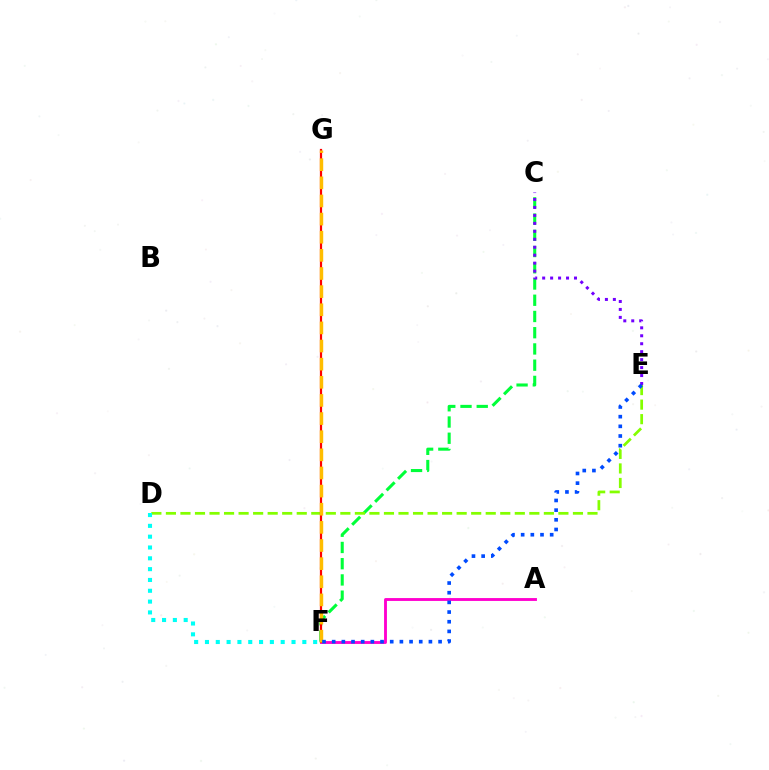{('C', 'F'): [{'color': '#00ff39', 'line_style': 'dashed', 'thickness': 2.21}], ('D', 'E'): [{'color': '#84ff00', 'line_style': 'dashed', 'thickness': 1.97}], ('A', 'F'): [{'color': '#ff00cf', 'line_style': 'solid', 'thickness': 2.07}], ('D', 'F'): [{'color': '#00fff6', 'line_style': 'dotted', 'thickness': 2.94}], ('C', 'E'): [{'color': '#7200ff', 'line_style': 'dotted', 'thickness': 2.16}], ('F', 'G'): [{'color': '#ff0000', 'line_style': 'solid', 'thickness': 1.6}, {'color': '#ffbd00', 'line_style': 'dashed', 'thickness': 2.46}], ('E', 'F'): [{'color': '#004bff', 'line_style': 'dotted', 'thickness': 2.63}]}